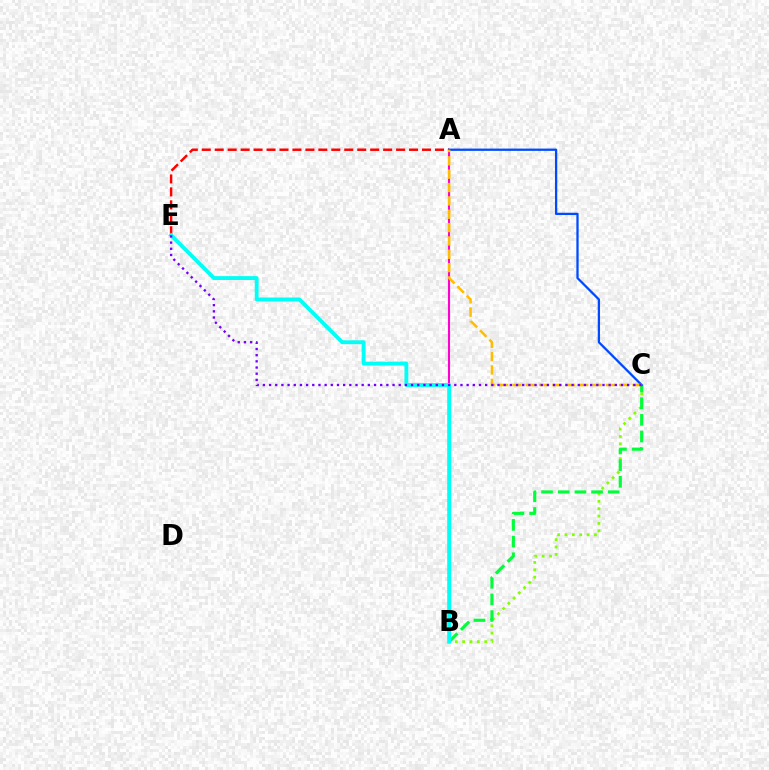{('A', 'B'): [{'color': '#ff00cf', 'line_style': 'solid', 'thickness': 1.51}], ('B', 'C'): [{'color': '#84ff00', 'line_style': 'dotted', 'thickness': 2.0}, {'color': '#00ff39', 'line_style': 'dashed', 'thickness': 2.26}], ('A', 'E'): [{'color': '#ff0000', 'line_style': 'dashed', 'thickness': 1.76}], ('A', 'C'): [{'color': '#004bff', 'line_style': 'solid', 'thickness': 1.65}, {'color': '#ffbd00', 'line_style': 'dashed', 'thickness': 1.81}], ('B', 'E'): [{'color': '#00fff6', 'line_style': 'solid', 'thickness': 2.77}], ('C', 'E'): [{'color': '#7200ff', 'line_style': 'dotted', 'thickness': 1.68}]}